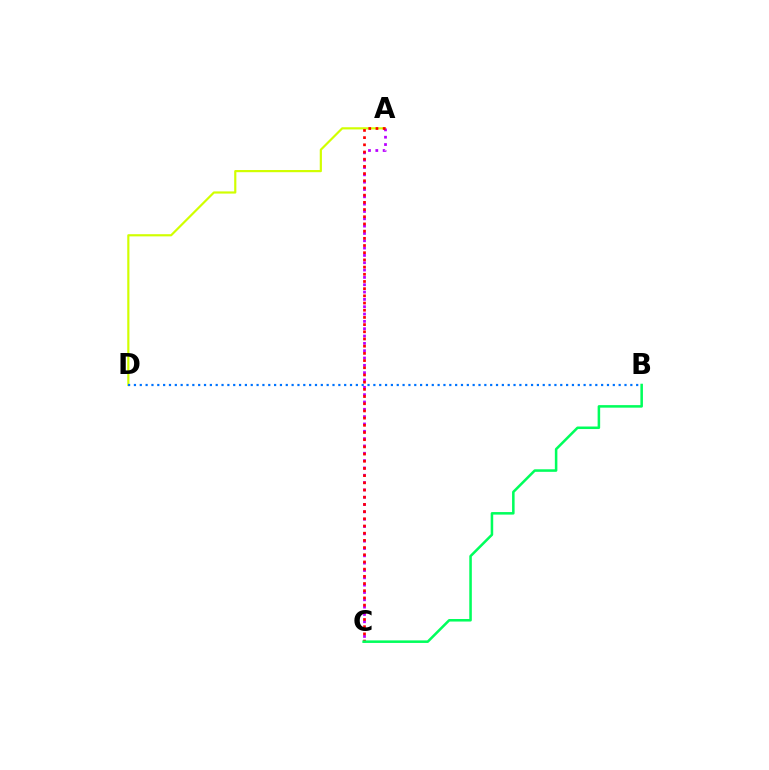{('A', 'D'): [{'color': '#d1ff00', 'line_style': 'solid', 'thickness': 1.57}], ('B', 'D'): [{'color': '#0074ff', 'line_style': 'dotted', 'thickness': 1.59}], ('A', 'C'): [{'color': '#b900ff', 'line_style': 'dotted', 'thickness': 1.99}, {'color': '#ff0000', 'line_style': 'dotted', 'thickness': 1.95}], ('B', 'C'): [{'color': '#00ff5c', 'line_style': 'solid', 'thickness': 1.82}]}